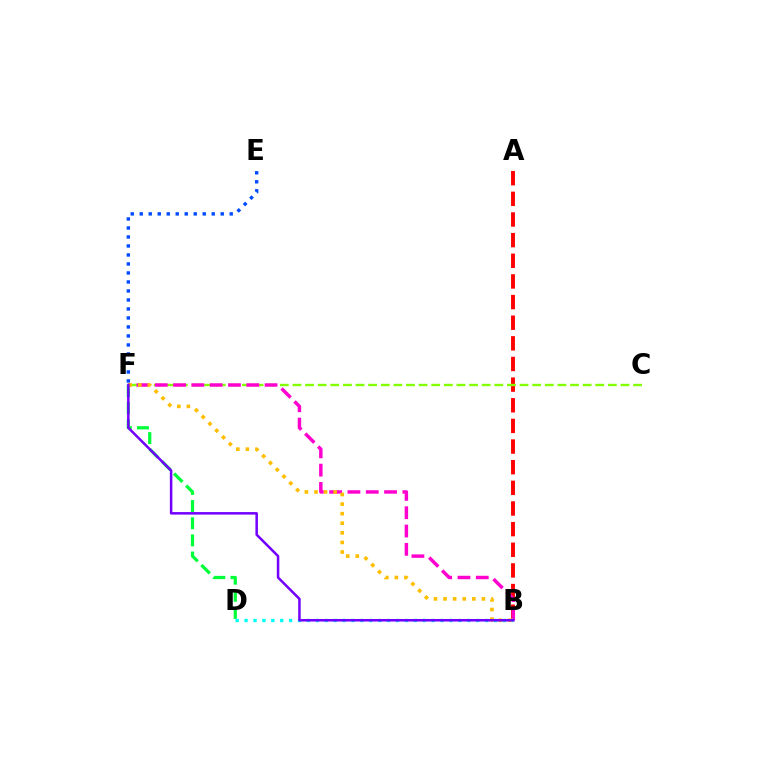{('D', 'F'): [{'color': '#00ff39', 'line_style': 'dashed', 'thickness': 2.33}], ('E', 'F'): [{'color': '#004bff', 'line_style': 'dotted', 'thickness': 2.44}], ('A', 'B'): [{'color': '#ff0000', 'line_style': 'dashed', 'thickness': 2.8}], ('C', 'F'): [{'color': '#84ff00', 'line_style': 'dashed', 'thickness': 1.71}], ('B', 'F'): [{'color': '#ff00cf', 'line_style': 'dashed', 'thickness': 2.49}, {'color': '#ffbd00', 'line_style': 'dotted', 'thickness': 2.61}, {'color': '#7200ff', 'line_style': 'solid', 'thickness': 1.82}], ('B', 'D'): [{'color': '#00fff6', 'line_style': 'dotted', 'thickness': 2.42}]}